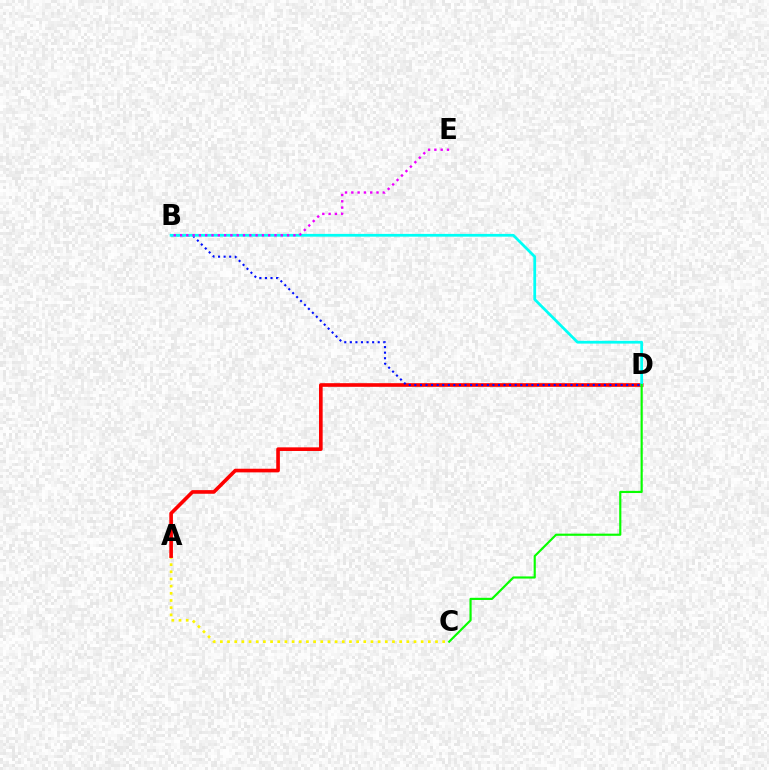{('A', 'C'): [{'color': '#fcf500', 'line_style': 'dotted', 'thickness': 1.95}], ('A', 'D'): [{'color': '#ff0000', 'line_style': 'solid', 'thickness': 2.62}], ('B', 'D'): [{'color': '#0010ff', 'line_style': 'dotted', 'thickness': 1.51}, {'color': '#00fff6', 'line_style': 'solid', 'thickness': 1.99}], ('B', 'E'): [{'color': '#ee00ff', 'line_style': 'dotted', 'thickness': 1.71}], ('C', 'D'): [{'color': '#08ff00', 'line_style': 'solid', 'thickness': 1.55}]}